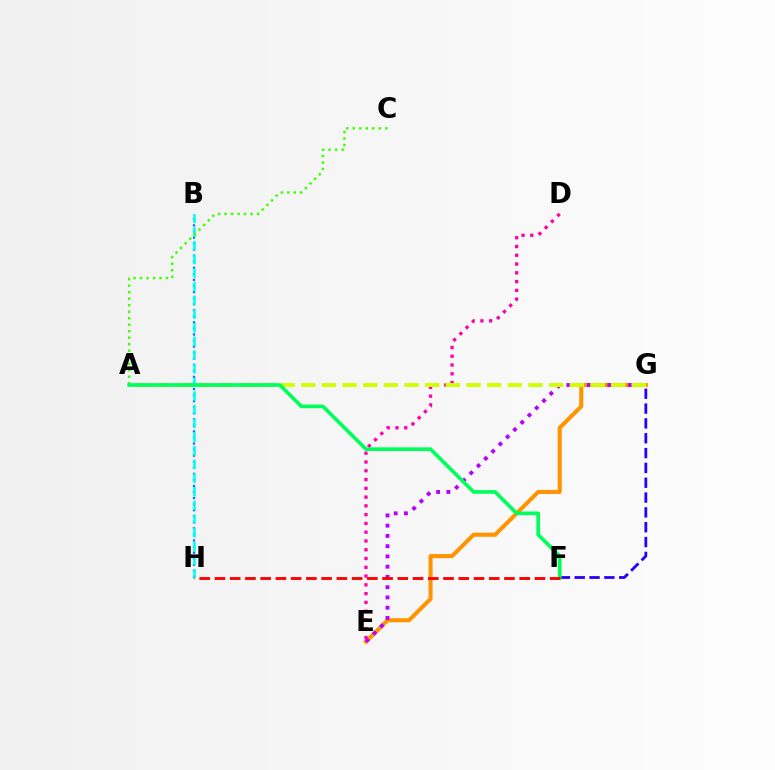{('B', 'H'): [{'color': '#0074ff', 'line_style': 'dotted', 'thickness': 1.65}, {'color': '#00fff6', 'line_style': 'dashed', 'thickness': 1.86}], ('E', 'G'): [{'color': '#ff9400', 'line_style': 'solid', 'thickness': 2.92}, {'color': '#b900ff', 'line_style': 'dotted', 'thickness': 2.79}], ('D', 'E'): [{'color': '#ff00ac', 'line_style': 'dotted', 'thickness': 2.38}], ('A', 'C'): [{'color': '#3dff00', 'line_style': 'dotted', 'thickness': 1.77}], ('A', 'G'): [{'color': '#d1ff00', 'line_style': 'dashed', 'thickness': 2.81}], ('F', 'G'): [{'color': '#2500ff', 'line_style': 'dashed', 'thickness': 2.01}], ('A', 'F'): [{'color': '#00ff5c', 'line_style': 'solid', 'thickness': 2.64}], ('F', 'H'): [{'color': '#ff0000', 'line_style': 'dashed', 'thickness': 2.07}]}